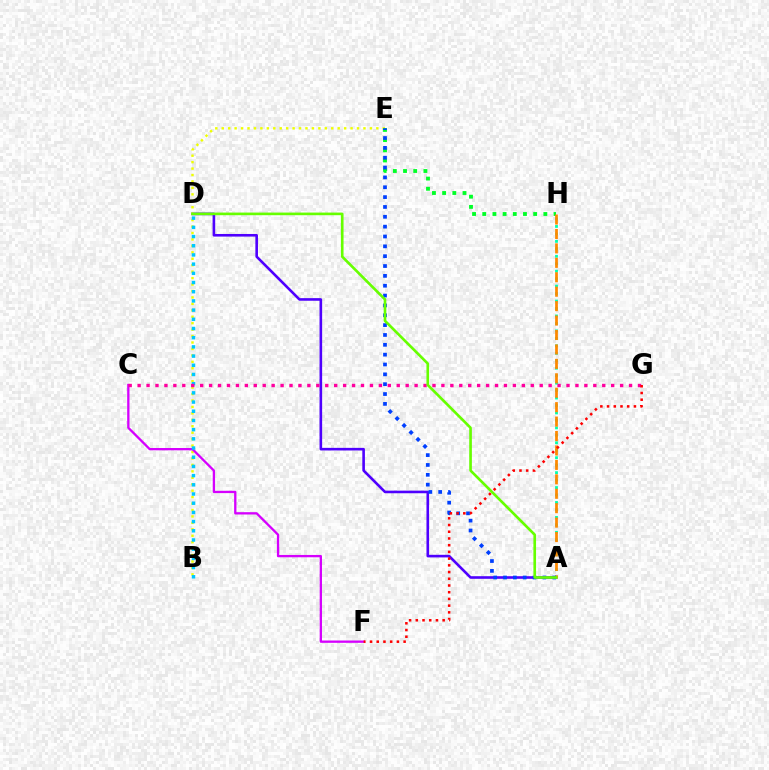{('A', 'D'): [{'color': '#4f00ff', 'line_style': 'solid', 'thickness': 1.88}, {'color': '#66ff00', 'line_style': 'solid', 'thickness': 1.9}], ('B', 'E'): [{'color': '#eeff00', 'line_style': 'dotted', 'thickness': 1.75}], ('C', 'F'): [{'color': '#d600ff', 'line_style': 'solid', 'thickness': 1.66}], ('A', 'H'): [{'color': '#00ffaf', 'line_style': 'dotted', 'thickness': 2.03}, {'color': '#ff8800', 'line_style': 'dashed', 'thickness': 1.96}], ('E', 'H'): [{'color': '#00ff27', 'line_style': 'dotted', 'thickness': 2.77}], ('B', 'D'): [{'color': '#00c7ff', 'line_style': 'dotted', 'thickness': 2.5}], ('C', 'G'): [{'color': '#ff00a0', 'line_style': 'dotted', 'thickness': 2.43}], ('A', 'E'): [{'color': '#003fff', 'line_style': 'dotted', 'thickness': 2.68}], ('F', 'G'): [{'color': '#ff0000', 'line_style': 'dotted', 'thickness': 1.82}]}